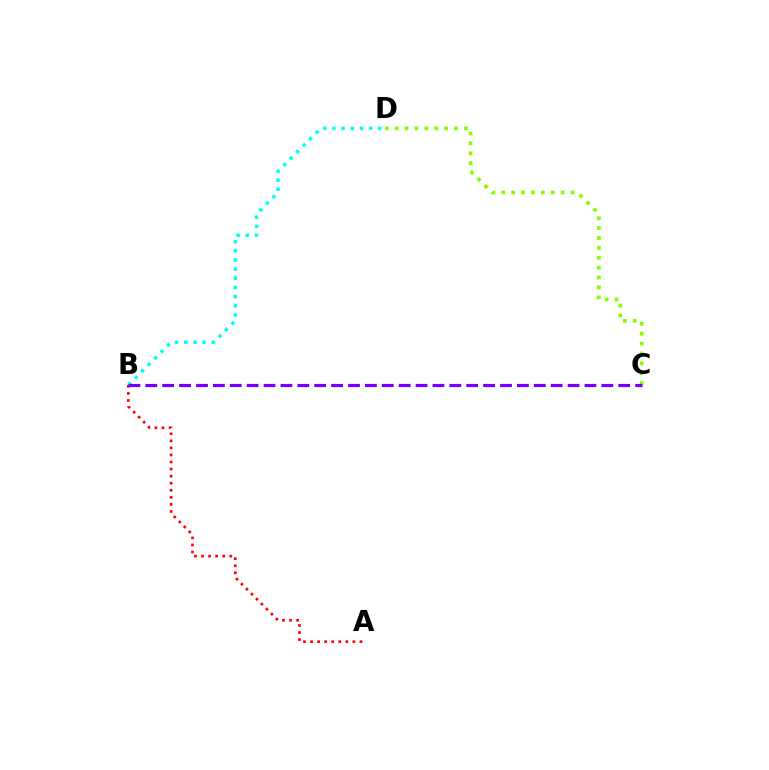{('C', 'D'): [{'color': '#84ff00', 'line_style': 'dotted', 'thickness': 2.69}], ('B', 'D'): [{'color': '#00fff6', 'line_style': 'dotted', 'thickness': 2.49}], ('A', 'B'): [{'color': '#ff0000', 'line_style': 'dotted', 'thickness': 1.92}], ('B', 'C'): [{'color': '#7200ff', 'line_style': 'dashed', 'thickness': 2.29}]}